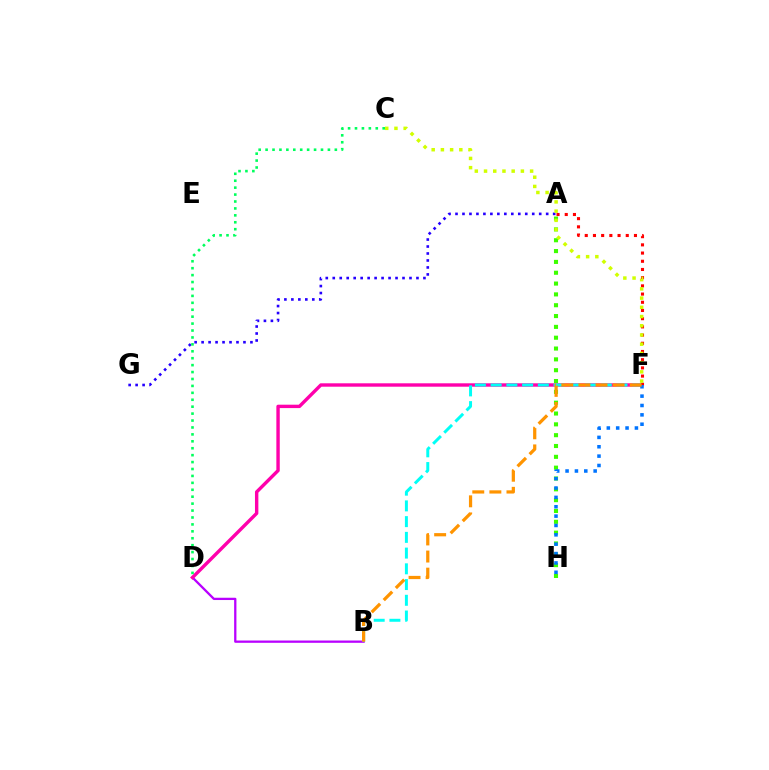{('B', 'D'): [{'color': '#b900ff', 'line_style': 'solid', 'thickness': 1.65}], ('A', 'G'): [{'color': '#2500ff', 'line_style': 'dotted', 'thickness': 1.9}], ('A', 'H'): [{'color': '#3dff00', 'line_style': 'dotted', 'thickness': 2.94}], ('D', 'F'): [{'color': '#ff00ac', 'line_style': 'solid', 'thickness': 2.45}], ('B', 'F'): [{'color': '#00fff6', 'line_style': 'dashed', 'thickness': 2.14}, {'color': '#ff9400', 'line_style': 'dashed', 'thickness': 2.32}], ('A', 'F'): [{'color': '#ff0000', 'line_style': 'dotted', 'thickness': 2.23}], ('F', 'H'): [{'color': '#0074ff', 'line_style': 'dotted', 'thickness': 2.54}], ('C', 'F'): [{'color': '#d1ff00', 'line_style': 'dotted', 'thickness': 2.5}], ('C', 'D'): [{'color': '#00ff5c', 'line_style': 'dotted', 'thickness': 1.88}]}